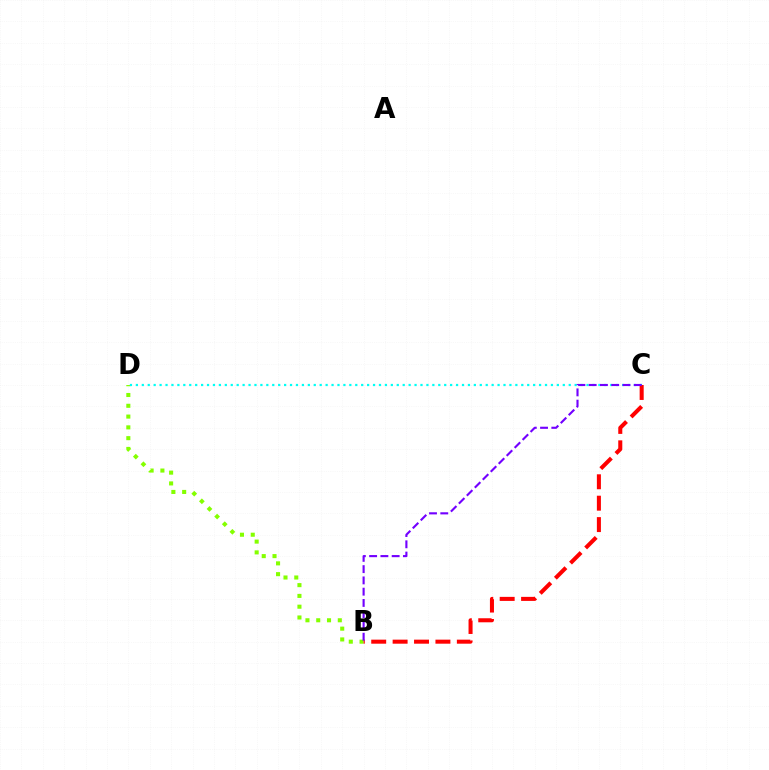{('B', 'D'): [{'color': '#84ff00', 'line_style': 'dotted', 'thickness': 2.93}], ('C', 'D'): [{'color': '#00fff6', 'line_style': 'dotted', 'thickness': 1.61}], ('B', 'C'): [{'color': '#ff0000', 'line_style': 'dashed', 'thickness': 2.91}, {'color': '#7200ff', 'line_style': 'dashed', 'thickness': 1.53}]}